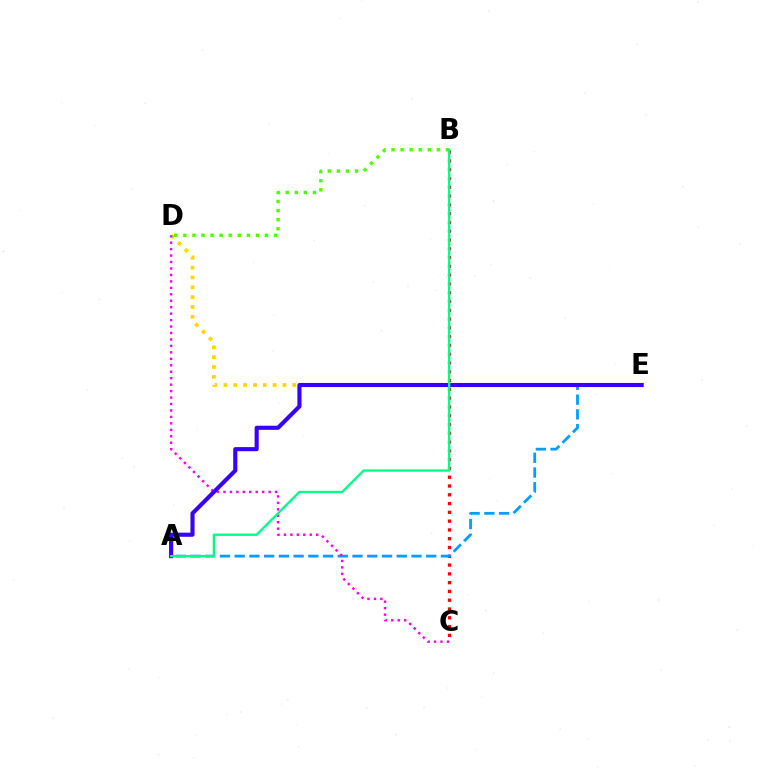{('D', 'E'): [{'color': '#ffd500', 'line_style': 'dotted', 'thickness': 2.67}], ('B', 'D'): [{'color': '#4fff00', 'line_style': 'dotted', 'thickness': 2.46}], ('B', 'C'): [{'color': '#ff0000', 'line_style': 'dotted', 'thickness': 2.39}], ('A', 'E'): [{'color': '#009eff', 'line_style': 'dashed', 'thickness': 2.0}, {'color': '#3700ff', 'line_style': 'solid', 'thickness': 2.95}], ('C', 'D'): [{'color': '#ff00ed', 'line_style': 'dotted', 'thickness': 1.75}], ('A', 'B'): [{'color': '#00ff86', 'line_style': 'solid', 'thickness': 1.67}]}